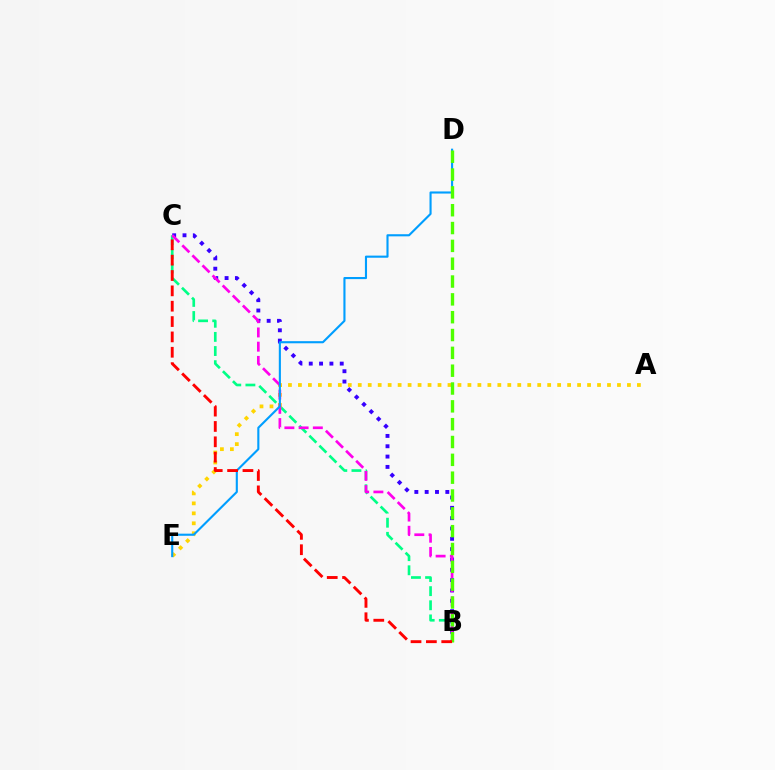{('B', 'C'): [{'color': '#3700ff', 'line_style': 'dotted', 'thickness': 2.81}, {'color': '#00ff86', 'line_style': 'dashed', 'thickness': 1.92}, {'color': '#ff00ed', 'line_style': 'dashed', 'thickness': 1.93}, {'color': '#ff0000', 'line_style': 'dashed', 'thickness': 2.09}], ('A', 'E'): [{'color': '#ffd500', 'line_style': 'dotted', 'thickness': 2.71}], ('D', 'E'): [{'color': '#009eff', 'line_style': 'solid', 'thickness': 1.52}], ('B', 'D'): [{'color': '#4fff00', 'line_style': 'dashed', 'thickness': 2.42}]}